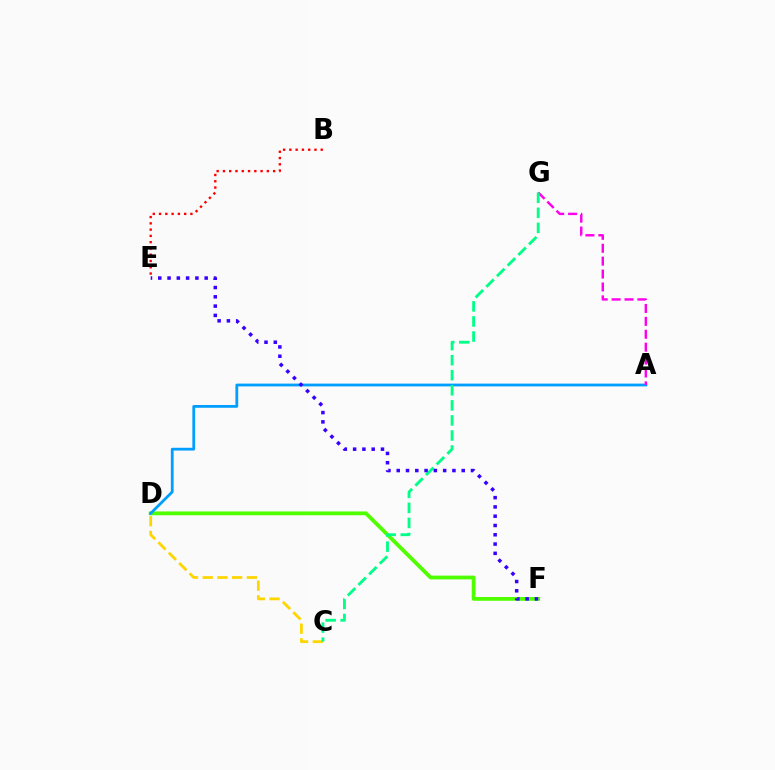{('D', 'F'): [{'color': '#4fff00', 'line_style': 'solid', 'thickness': 2.73}], ('C', 'D'): [{'color': '#ffd500', 'line_style': 'dashed', 'thickness': 2.0}], ('B', 'E'): [{'color': '#ff0000', 'line_style': 'dotted', 'thickness': 1.7}], ('A', 'D'): [{'color': '#009eff', 'line_style': 'solid', 'thickness': 2.0}], ('A', 'G'): [{'color': '#ff00ed', 'line_style': 'dashed', 'thickness': 1.75}], ('C', 'G'): [{'color': '#00ff86', 'line_style': 'dashed', 'thickness': 2.05}], ('E', 'F'): [{'color': '#3700ff', 'line_style': 'dotted', 'thickness': 2.52}]}